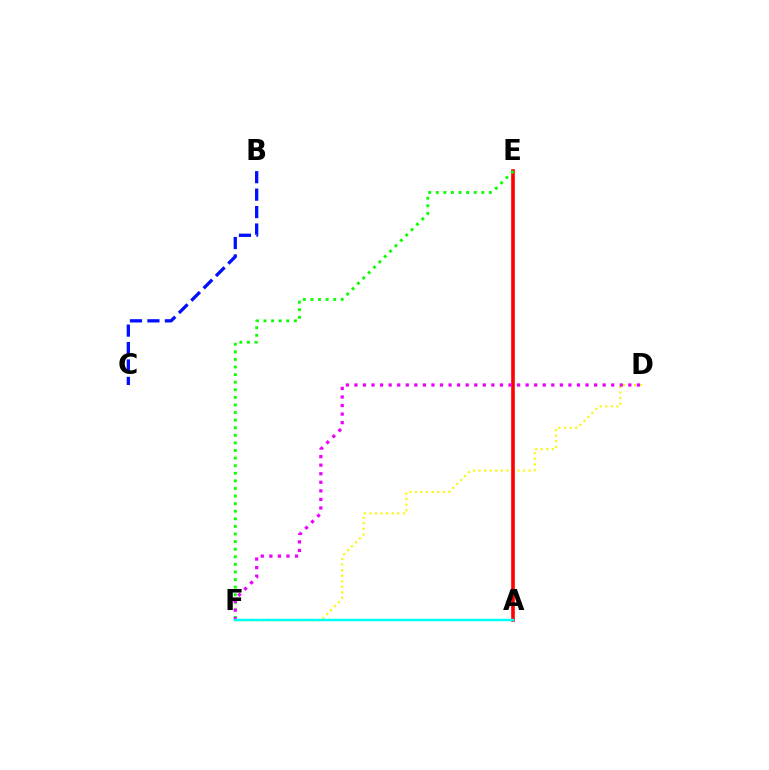{('D', 'F'): [{'color': '#fcf500', 'line_style': 'dotted', 'thickness': 1.51}, {'color': '#ee00ff', 'line_style': 'dotted', 'thickness': 2.33}], ('A', 'E'): [{'color': '#ff0000', 'line_style': 'solid', 'thickness': 2.6}], ('E', 'F'): [{'color': '#08ff00', 'line_style': 'dotted', 'thickness': 2.06}], ('B', 'C'): [{'color': '#0010ff', 'line_style': 'dashed', 'thickness': 2.37}], ('A', 'F'): [{'color': '#00fff6', 'line_style': 'solid', 'thickness': 1.77}]}